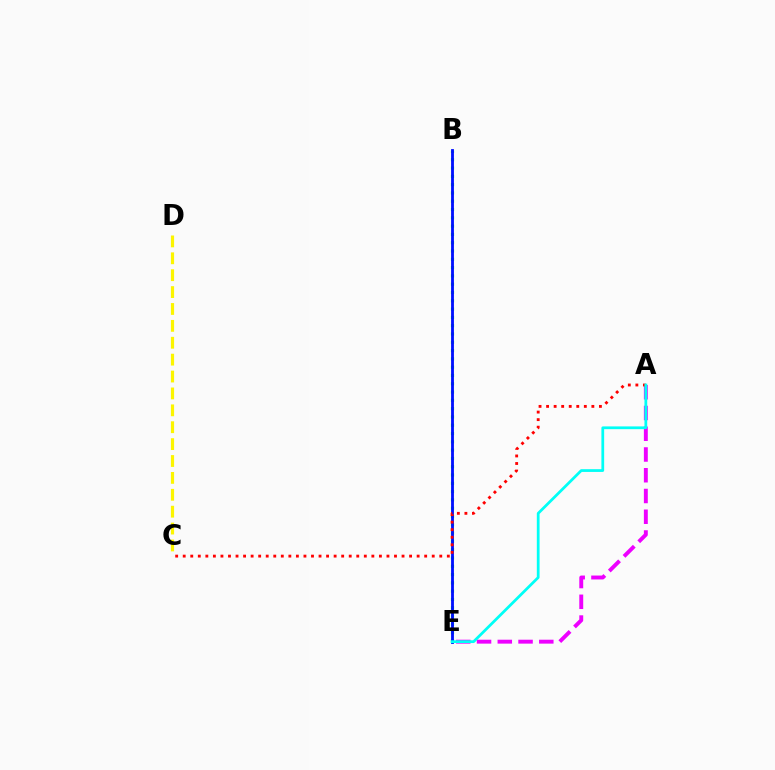{('B', 'E'): [{'color': '#08ff00', 'line_style': 'dotted', 'thickness': 2.25}, {'color': '#0010ff', 'line_style': 'solid', 'thickness': 2.04}], ('A', 'E'): [{'color': '#ee00ff', 'line_style': 'dashed', 'thickness': 2.82}, {'color': '#00fff6', 'line_style': 'solid', 'thickness': 1.98}], ('A', 'C'): [{'color': '#ff0000', 'line_style': 'dotted', 'thickness': 2.05}], ('C', 'D'): [{'color': '#fcf500', 'line_style': 'dashed', 'thickness': 2.29}]}